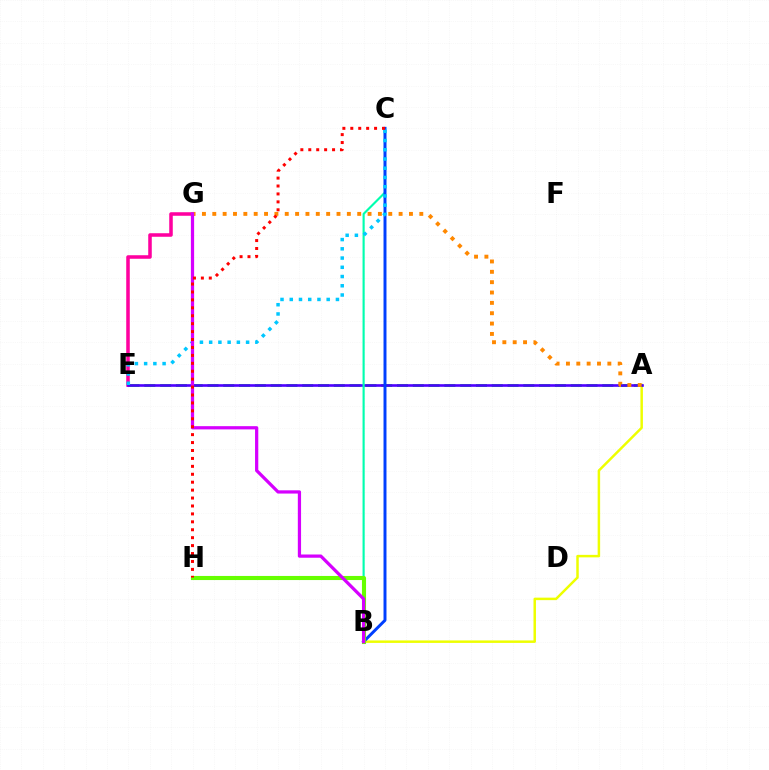{('A', 'B'): [{'color': '#eeff00', 'line_style': 'solid', 'thickness': 1.79}], ('A', 'E'): [{'color': '#00ff27', 'line_style': 'dashed', 'thickness': 2.15}, {'color': '#4f00ff', 'line_style': 'solid', 'thickness': 1.89}], ('E', 'G'): [{'color': '#ff00a0', 'line_style': 'solid', 'thickness': 2.55}], ('A', 'G'): [{'color': '#ff8800', 'line_style': 'dotted', 'thickness': 2.81}], ('B', 'C'): [{'color': '#00ffaf', 'line_style': 'solid', 'thickness': 1.54}, {'color': '#003fff', 'line_style': 'solid', 'thickness': 2.13}], ('C', 'E'): [{'color': '#00c7ff', 'line_style': 'dotted', 'thickness': 2.51}], ('B', 'H'): [{'color': '#66ff00', 'line_style': 'solid', 'thickness': 2.94}], ('B', 'G'): [{'color': '#d600ff', 'line_style': 'solid', 'thickness': 2.33}], ('C', 'H'): [{'color': '#ff0000', 'line_style': 'dotted', 'thickness': 2.15}]}